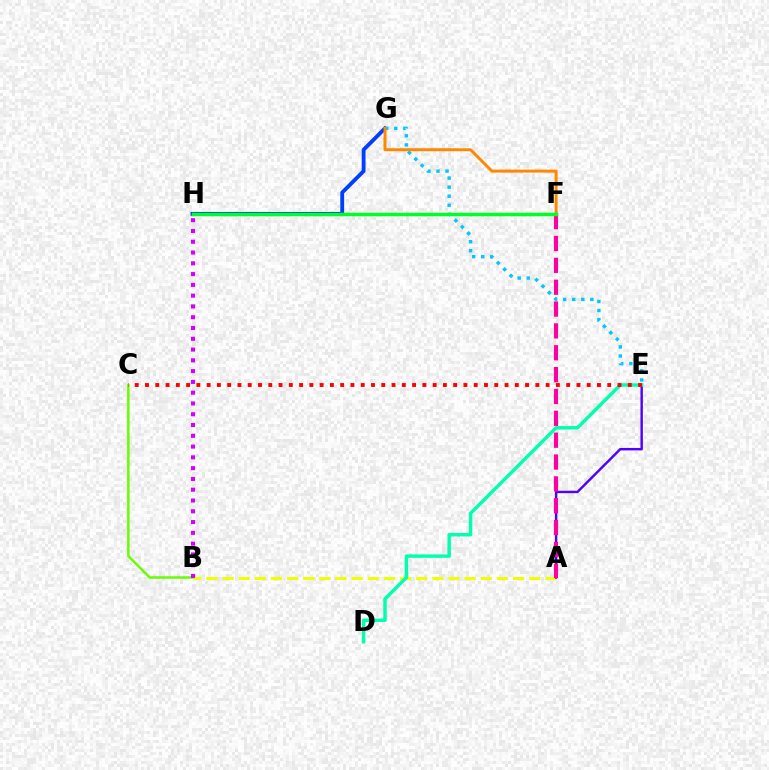{('A', 'B'): [{'color': '#eeff00', 'line_style': 'dashed', 'thickness': 2.19}], ('A', 'E'): [{'color': '#4f00ff', 'line_style': 'solid', 'thickness': 1.75}], ('B', 'C'): [{'color': '#66ff00', 'line_style': 'solid', 'thickness': 1.79}], ('D', 'E'): [{'color': '#00ffaf', 'line_style': 'solid', 'thickness': 2.48}], ('C', 'E'): [{'color': '#ff0000', 'line_style': 'dotted', 'thickness': 2.79}], ('A', 'F'): [{'color': '#ff00a0', 'line_style': 'dashed', 'thickness': 2.97}], ('G', 'H'): [{'color': '#003fff', 'line_style': 'solid', 'thickness': 2.76}], ('E', 'G'): [{'color': '#00c7ff', 'line_style': 'dotted', 'thickness': 2.46}], ('B', 'H'): [{'color': '#d600ff', 'line_style': 'dotted', 'thickness': 2.93}], ('F', 'G'): [{'color': '#ff8800', 'line_style': 'solid', 'thickness': 2.13}], ('F', 'H'): [{'color': '#00ff27', 'line_style': 'solid', 'thickness': 2.51}]}